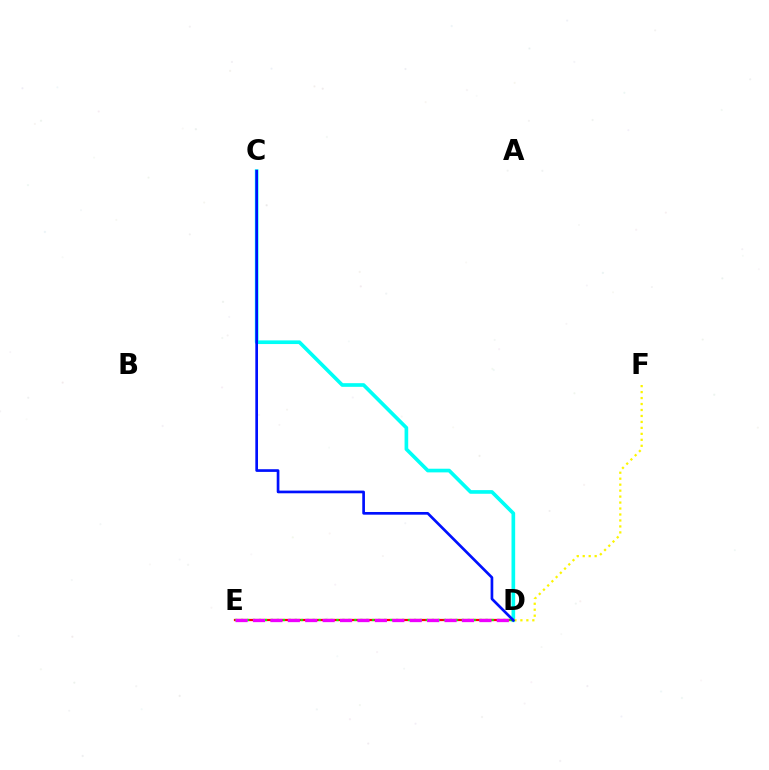{('C', 'D'): [{'color': '#00fff6', 'line_style': 'solid', 'thickness': 2.63}, {'color': '#0010ff', 'line_style': 'solid', 'thickness': 1.93}], ('D', 'E'): [{'color': '#ff0000', 'line_style': 'solid', 'thickness': 1.6}, {'color': '#08ff00', 'line_style': 'dotted', 'thickness': 1.62}, {'color': '#ee00ff', 'line_style': 'dashed', 'thickness': 2.37}], ('D', 'F'): [{'color': '#fcf500', 'line_style': 'dotted', 'thickness': 1.62}]}